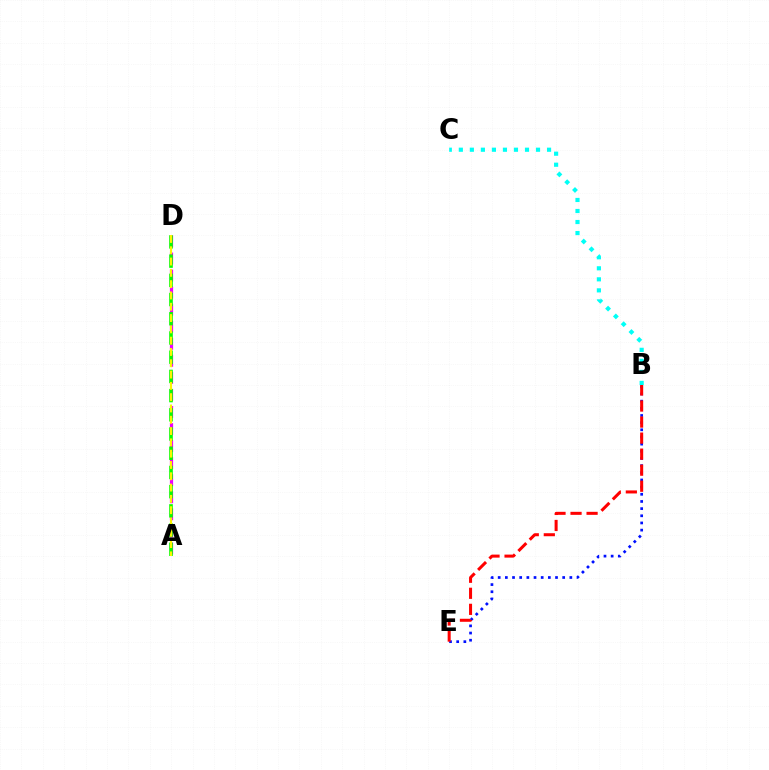{('A', 'D'): [{'color': '#ee00ff', 'line_style': 'dashed', 'thickness': 2.32}, {'color': '#08ff00', 'line_style': 'dashed', 'thickness': 2.61}, {'color': '#fcf500', 'line_style': 'dashed', 'thickness': 1.54}], ('B', 'E'): [{'color': '#0010ff', 'line_style': 'dotted', 'thickness': 1.95}, {'color': '#ff0000', 'line_style': 'dashed', 'thickness': 2.18}], ('B', 'C'): [{'color': '#00fff6', 'line_style': 'dotted', 'thickness': 3.0}]}